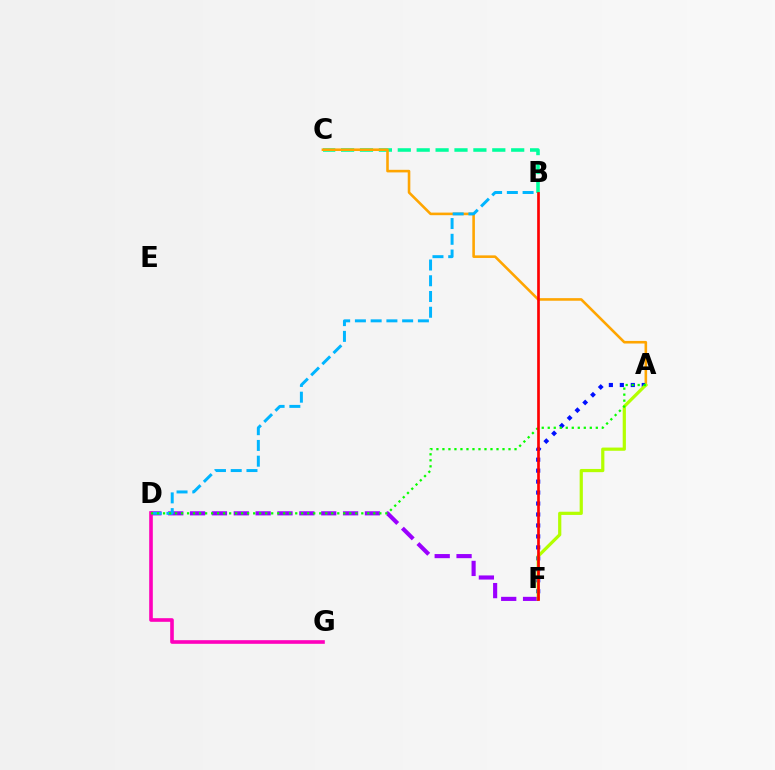{('B', 'C'): [{'color': '#00ff9d', 'line_style': 'dashed', 'thickness': 2.57}], ('D', 'F'): [{'color': '#9b00ff', 'line_style': 'dashed', 'thickness': 2.97}], ('A', 'C'): [{'color': '#ffa500', 'line_style': 'solid', 'thickness': 1.86}], ('B', 'D'): [{'color': '#00b5ff', 'line_style': 'dashed', 'thickness': 2.14}], ('D', 'G'): [{'color': '#ff00bd', 'line_style': 'solid', 'thickness': 2.61}], ('A', 'F'): [{'color': '#0010ff', 'line_style': 'dotted', 'thickness': 2.98}, {'color': '#b3ff00', 'line_style': 'solid', 'thickness': 2.31}], ('A', 'D'): [{'color': '#08ff00', 'line_style': 'dotted', 'thickness': 1.63}], ('B', 'F'): [{'color': '#ff0000', 'line_style': 'solid', 'thickness': 1.93}]}